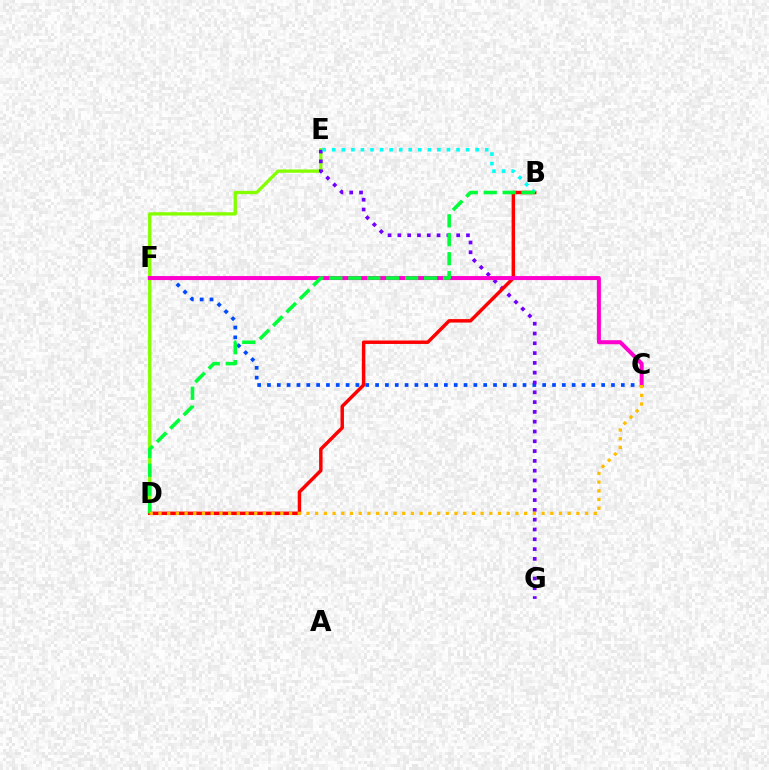{('D', 'E'): [{'color': '#84ff00', 'line_style': 'solid', 'thickness': 2.38}], ('C', 'F'): [{'color': '#004bff', 'line_style': 'dotted', 'thickness': 2.67}, {'color': '#ff00cf', 'line_style': 'solid', 'thickness': 2.88}], ('E', 'G'): [{'color': '#7200ff', 'line_style': 'dotted', 'thickness': 2.66}], ('B', 'D'): [{'color': '#ff0000', 'line_style': 'solid', 'thickness': 2.49}, {'color': '#00ff39', 'line_style': 'dashed', 'thickness': 2.57}], ('B', 'E'): [{'color': '#00fff6', 'line_style': 'dotted', 'thickness': 2.6}], ('C', 'D'): [{'color': '#ffbd00', 'line_style': 'dotted', 'thickness': 2.37}]}